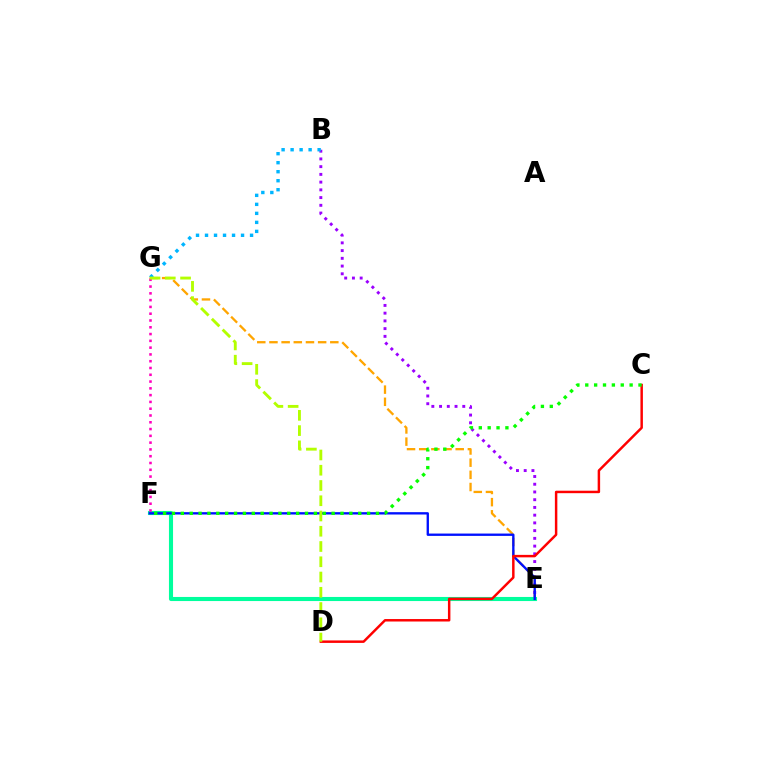{('E', 'G'): [{'color': '#ffa500', 'line_style': 'dashed', 'thickness': 1.65}], ('B', 'E'): [{'color': '#9b00ff', 'line_style': 'dotted', 'thickness': 2.1}], ('E', 'F'): [{'color': '#00ff9d', 'line_style': 'solid', 'thickness': 2.95}, {'color': '#0010ff', 'line_style': 'solid', 'thickness': 1.69}], ('B', 'G'): [{'color': '#00b5ff', 'line_style': 'dotted', 'thickness': 2.45}], ('F', 'G'): [{'color': '#ff00bd', 'line_style': 'dotted', 'thickness': 1.84}], ('C', 'D'): [{'color': '#ff0000', 'line_style': 'solid', 'thickness': 1.78}], ('C', 'F'): [{'color': '#08ff00', 'line_style': 'dotted', 'thickness': 2.41}], ('D', 'G'): [{'color': '#b3ff00', 'line_style': 'dashed', 'thickness': 2.07}]}